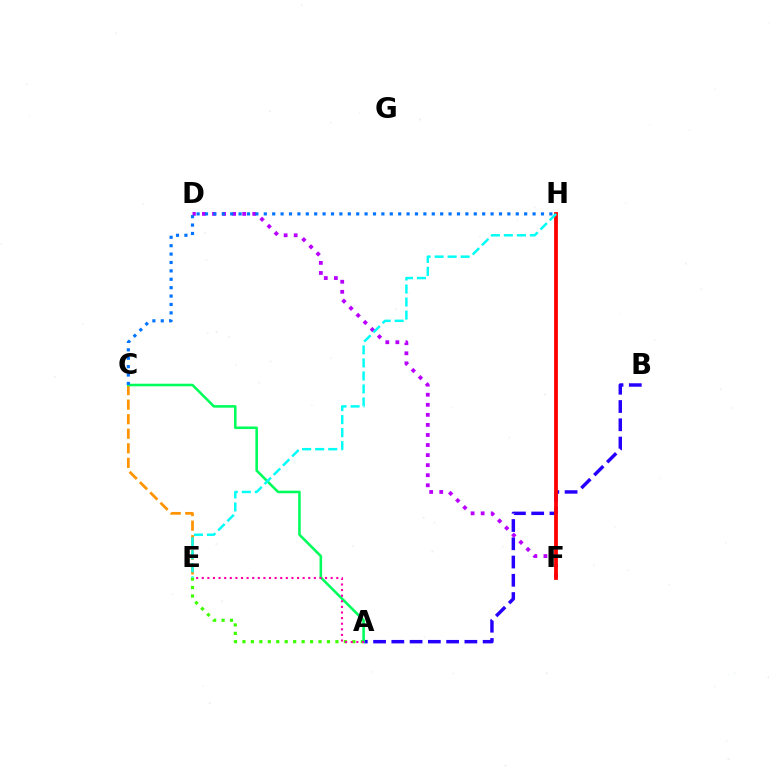{('C', 'E'): [{'color': '#ff9400', 'line_style': 'dashed', 'thickness': 1.98}], ('F', 'H'): [{'color': '#d1ff00', 'line_style': 'solid', 'thickness': 1.63}, {'color': '#ff0000', 'line_style': 'solid', 'thickness': 2.73}], ('A', 'B'): [{'color': '#2500ff', 'line_style': 'dashed', 'thickness': 2.48}], ('A', 'E'): [{'color': '#3dff00', 'line_style': 'dotted', 'thickness': 2.3}, {'color': '#ff00ac', 'line_style': 'dotted', 'thickness': 1.52}], ('A', 'C'): [{'color': '#00ff5c', 'line_style': 'solid', 'thickness': 1.85}], ('D', 'F'): [{'color': '#b900ff', 'line_style': 'dotted', 'thickness': 2.73}], ('C', 'H'): [{'color': '#0074ff', 'line_style': 'dotted', 'thickness': 2.28}], ('E', 'H'): [{'color': '#00fff6', 'line_style': 'dashed', 'thickness': 1.77}]}